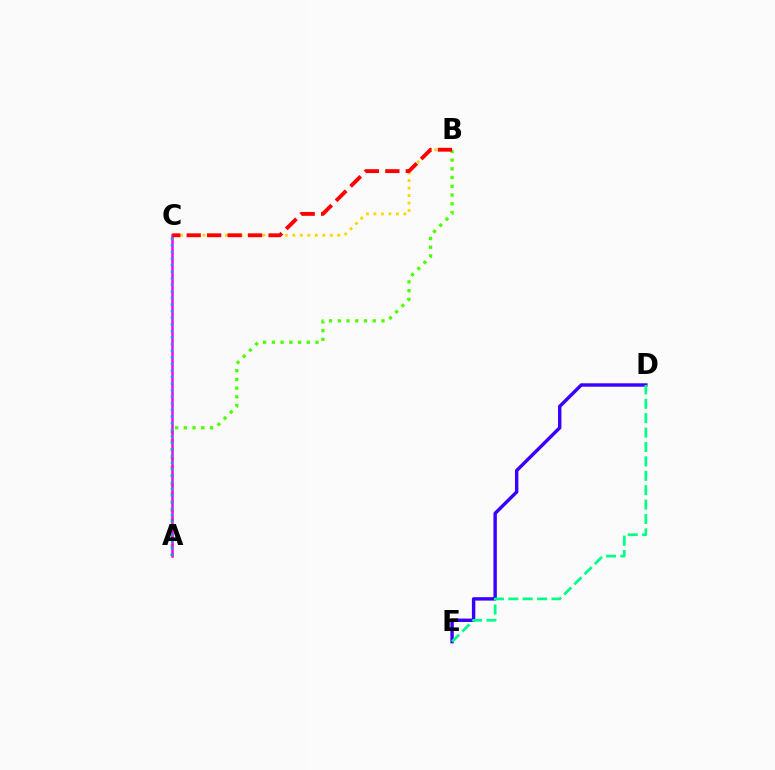{('D', 'E'): [{'color': '#3700ff', 'line_style': 'solid', 'thickness': 2.45}, {'color': '#00ff86', 'line_style': 'dashed', 'thickness': 1.96}], ('A', 'B'): [{'color': '#4fff00', 'line_style': 'dotted', 'thickness': 2.37}], ('A', 'C'): [{'color': '#ff00ed', 'line_style': 'solid', 'thickness': 1.81}, {'color': '#009eff', 'line_style': 'dotted', 'thickness': 1.79}], ('B', 'C'): [{'color': '#ffd500', 'line_style': 'dotted', 'thickness': 2.04}, {'color': '#ff0000', 'line_style': 'dashed', 'thickness': 2.78}]}